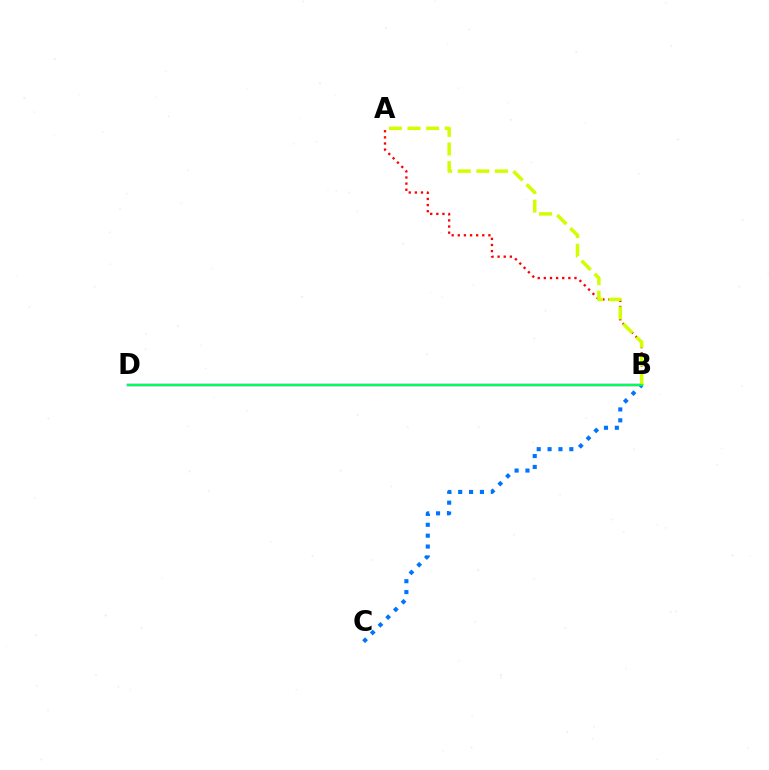{('A', 'B'): [{'color': '#ff0000', 'line_style': 'dotted', 'thickness': 1.66}, {'color': '#d1ff00', 'line_style': 'dashed', 'thickness': 2.53}], ('B', 'C'): [{'color': '#0074ff', 'line_style': 'dotted', 'thickness': 2.96}], ('B', 'D'): [{'color': '#b900ff', 'line_style': 'solid', 'thickness': 1.68}, {'color': '#00ff5c', 'line_style': 'solid', 'thickness': 1.64}]}